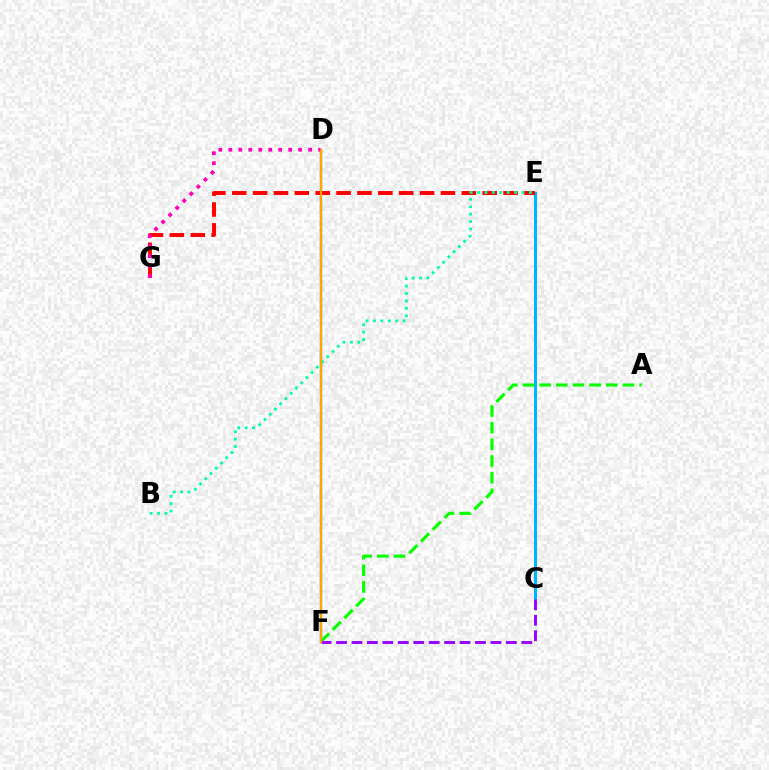{('D', 'F'): [{'color': '#b3ff00', 'line_style': 'solid', 'thickness': 1.62}, {'color': '#0010ff', 'line_style': 'solid', 'thickness': 1.55}, {'color': '#ffa500', 'line_style': 'solid', 'thickness': 1.54}], ('C', 'E'): [{'color': '#00b5ff', 'line_style': 'solid', 'thickness': 2.17}], ('E', 'G'): [{'color': '#ff0000', 'line_style': 'dashed', 'thickness': 2.84}], ('A', 'F'): [{'color': '#08ff00', 'line_style': 'dashed', 'thickness': 2.26}], ('C', 'F'): [{'color': '#9b00ff', 'line_style': 'dashed', 'thickness': 2.1}], ('D', 'G'): [{'color': '#ff00bd', 'line_style': 'dotted', 'thickness': 2.71}], ('B', 'E'): [{'color': '#00ff9d', 'line_style': 'dotted', 'thickness': 2.01}]}